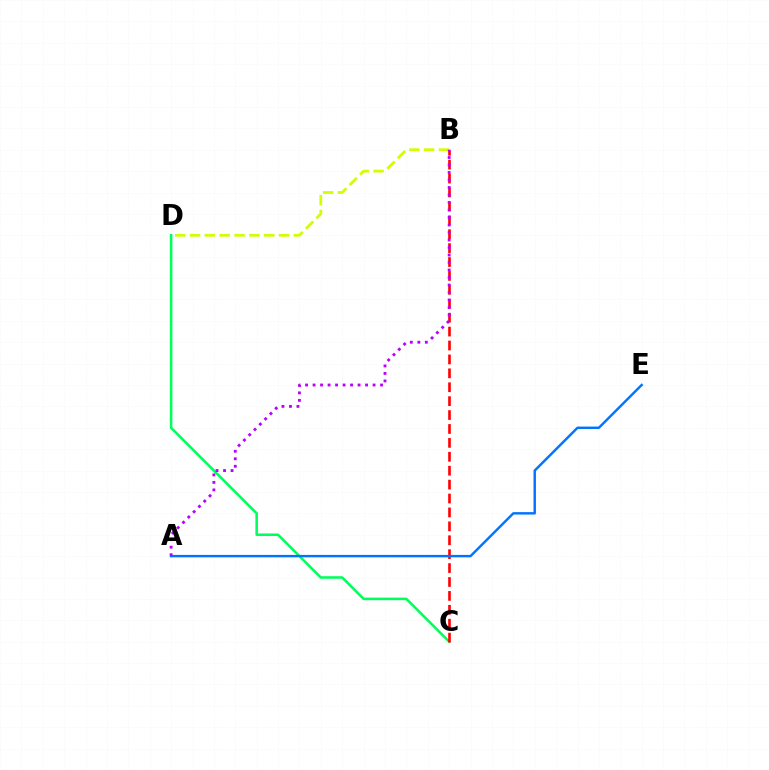{('C', 'D'): [{'color': '#00ff5c', 'line_style': 'solid', 'thickness': 1.83}], ('B', 'D'): [{'color': '#d1ff00', 'line_style': 'dashed', 'thickness': 2.02}], ('B', 'C'): [{'color': '#ff0000', 'line_style': 'dashed', 'thickness': 1.89}], ('A', 'E'): [{'color': '#0074ff', 'line_style': 'solid', 'thickness': 1.75}], ('A', 'B'): [{'color': '#b900ff', 'line_style': 'dotted', 'thickness': 2.04}]}